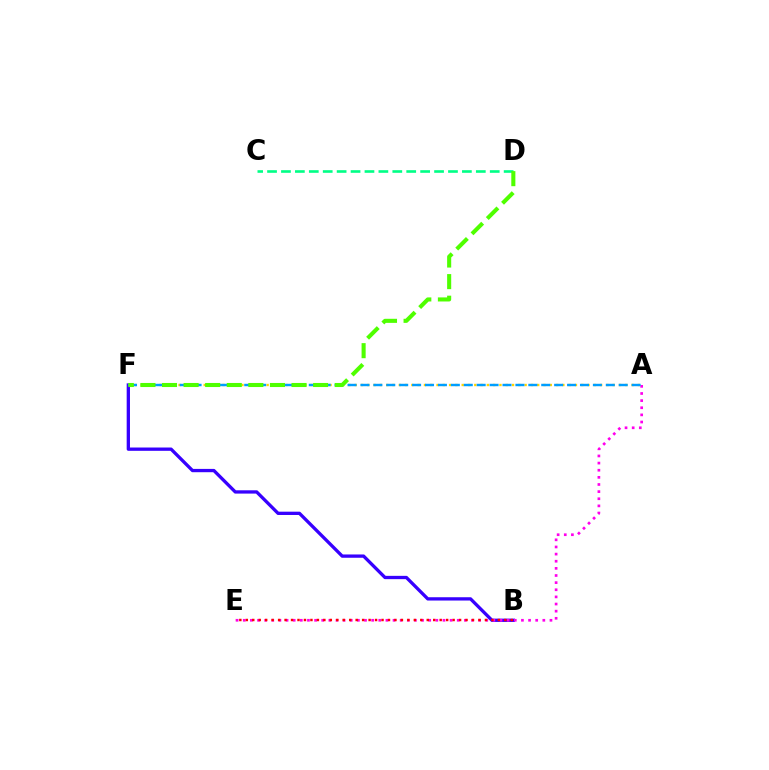{('B', 'F'): [{'color': '#3700ff', 'line_style': 'solid', 'thickness': 2.38}], ('A', 'E'): [{'color': '#ff00ed', 'line_style': 'dotted', 'thickness': 1.94}], ('A', 'F'): [{'color': '#ffd500', 'line_style': 'dotted', 'thickness': 1.71}, {'color': '#009eff', 'line_style': 'dashed', 'thickness': 1.75}], ('C', 'D'): [{'color': '#00ff86', 'line_style': 'dashed', 'thickness': 1.89}], ('D', 'F'): [{'color': '#4fff00', 'line_style': 'dashed', 'thickness': 2.93}], ('B', 'E'): [{'color': '#ff0000', 'line_style': 'dotted', 'thickness': 1.76}]}